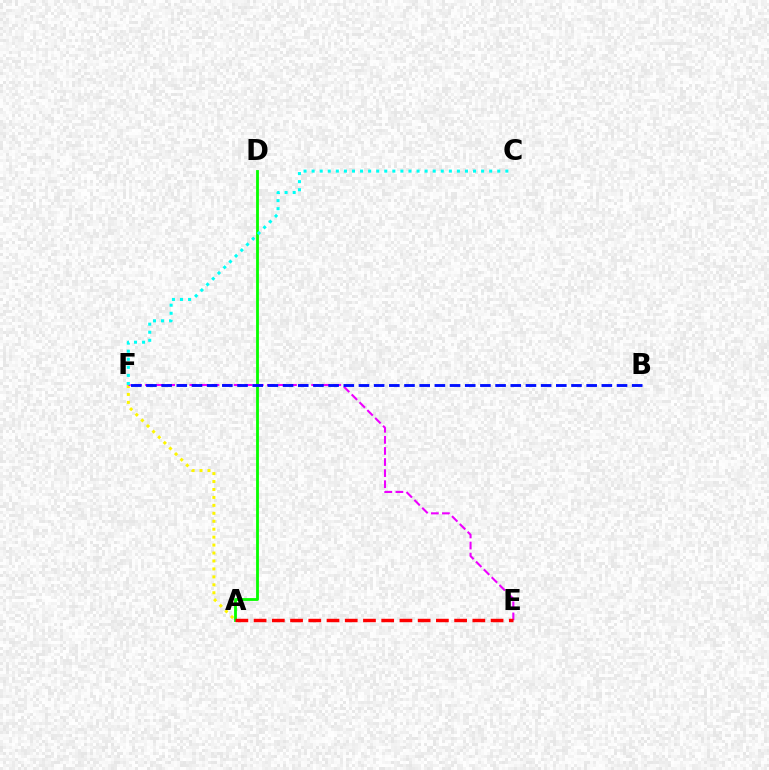{('A', 'D'): [{'color': '#08ff00', 'line_style': 'solid', 'thickness': 2.03}], ('A', 'F'): [{'color': '#fcf500', 'line_style': 'dotted', 'thickness': 2.16}], ('E', 'F'): [{'color': '#ee00ff', 'line_style': 'dashed', 'thickness': 1.5}], ('B', 'F'): [{'color': '#0010ff', 'line_style': 'dashed', 'thickness': 2.06}], ('C', 'F'): [{'color': '#00fff6', 'line_style': 'dotted', 'thickness': 2.19}], ('A', 'E'): [{'color': '#ff0000', 'line_style': 'dashed', 'thickness': 2.48}]}